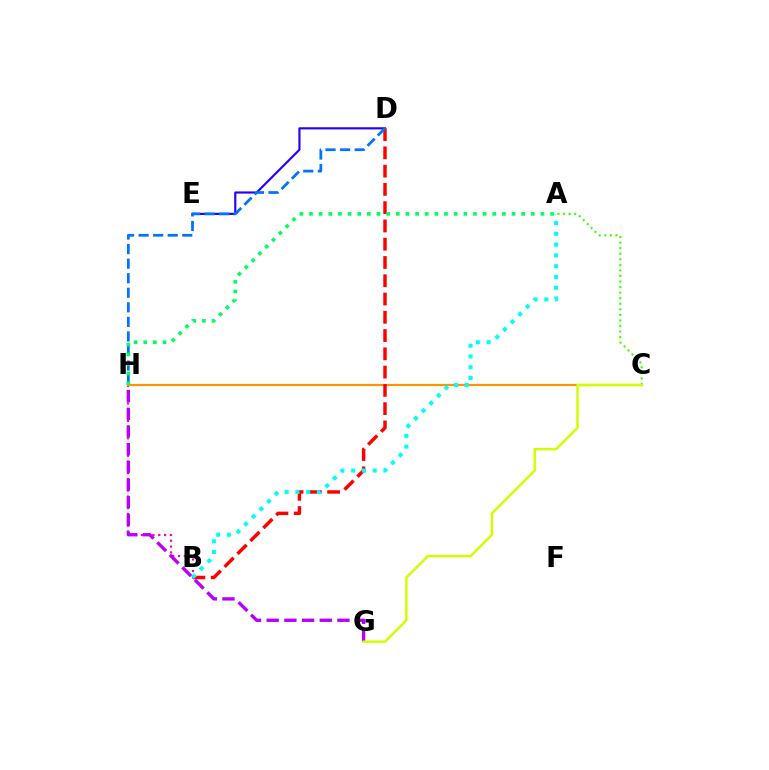{('D', 'E'): [{'color': '#2500ff', 'line_style': 'solid', 'thickness': 1.55}], ('B', 'H'): [{'color': '#ff00ac', 'line_style': 'dotted', 'thickness': 1.58}], ('A', 'C'): [{'color': '#3dff00', 'line_style': 'dotted', 'thickness': 1.51}], ('C', 'H'): [{'color': '#ff9400', 'line_style': 'solid', 'thickness': 1.56}], ('B', 'D'): [{'color': '#ff0000', 'line_style': 'dashed', 'thickness': 2.48}], ('D', 'H'): [{'color': '#0074ff', 'line_style': 'dashed', 'thickness': 1.98}], ('A', 'B'): [{'color': '#00fff6', 'line_style': 'dotted', 'thickness': 2.93}], ('G', 'H'): [{'color': '#b900ff', 'line_style': 'dashed', 'thickness': 2.4}], ('A', 'H'): [{'color': '#00ff5c', 'line_style': 'dotted', 'thickness': 2.62}], ('C', 'G'): [{'color': '#d1ff00', 'line_style': 'solid', 'thickness': 1.78}]}